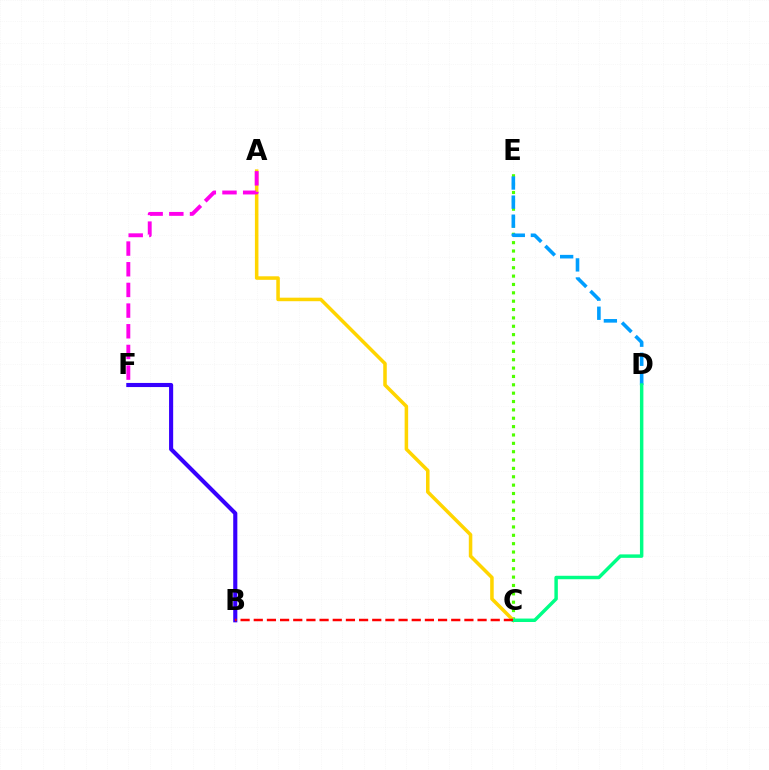{('C', 'E'): [{'color': '#4fff00', 'line_style': 'dotted', 'thickness': 2.27}], ('B', 'F'): [{'color': '#3700ff', 'line_style': 'solid', 'thickness': 2.96}], ('A', 'C'): [{'color': '#ffd500', 'line_style': 'solid', 'thickness': 2.54}], ('A', 'F'): [{'color': '#ff00ed', 'line_style': 'dashed', 'thickness': 2.81}], ('D', 'E'): [{'color': '#009eff', 'line_style': 'dashed', 'thickness': 2.59}], ('C', 'D'): [{'color': '#00ff86', 'line_style': 'solid', 'thickness': 2.48}], ('B', 'C'): [{'color': '#ff0000', 'line_style': 'dashed', 'thickness': 1.79}]}